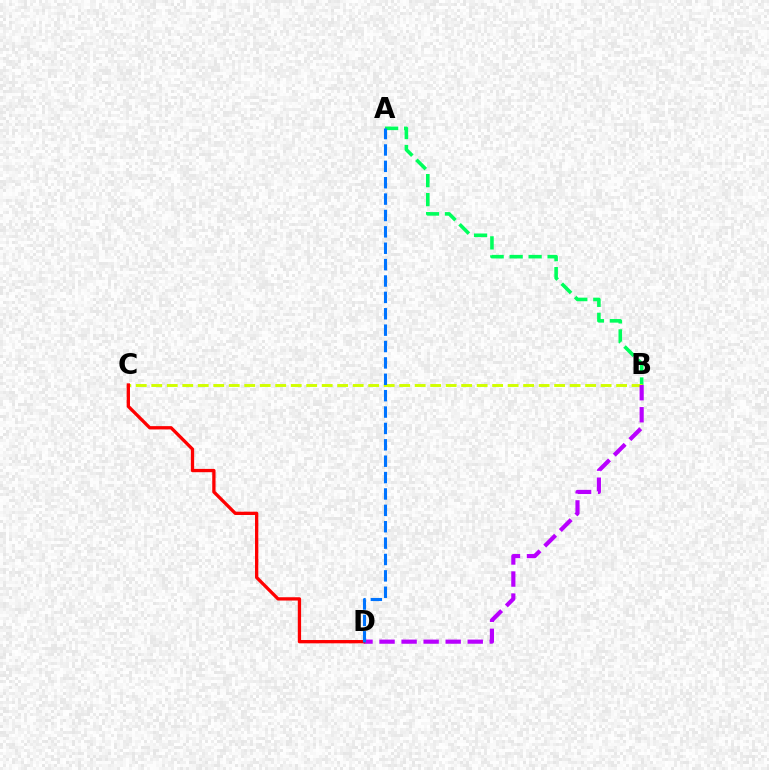{('A', 'B'): [{'color': '#00ff5c', 'line_style': 'dashed', 'thickness': 2.58}], ('B', 'C'): [{'color': '#d1ff00', 'line_style': 'dashed', 'thickness': 2.1}], ('B', 'D'): [{'color': '#b900ff', 'line_style': 'dashed', 'thickness': 3.0}], ('C', 'D'): [{'color': '#ff0000', 'line_style': 'solid', 'thickness': 2.37}], ('A', 'D'): [{'color': '#0074ff', 'line_style': 'dashed', 'thickness': 2.23}]}